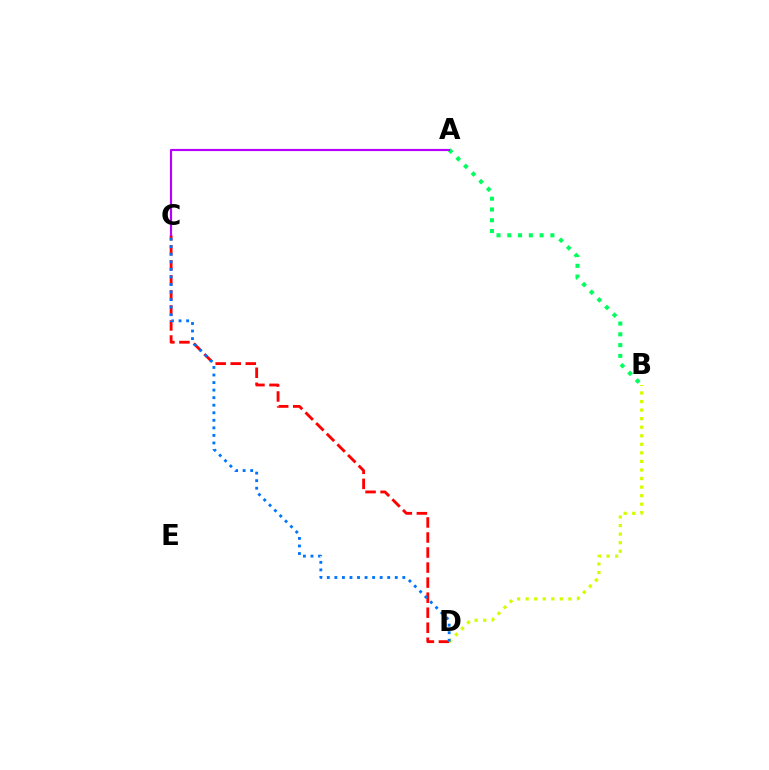{('C', 'D'): [{'color': '#ff0000', 'line_style': 'dashed', 'thickness': 2.04}, {'color': '#0074ff', 'line_style': 'dotted', 'thickness': 2.05}], ('A', 'B'): [{'color': '#00ff5c', 'line_style': 'dotted', 'thickness': 2.93}], ('B', 'D'): [{'color': '#d1ff00', 'line_style': 'dotted', 'thickness': 2.32}], ('A', 'C'): [{'color': '#b900ff', 'line_style': 'solid', 'thickness': 1.55}]}